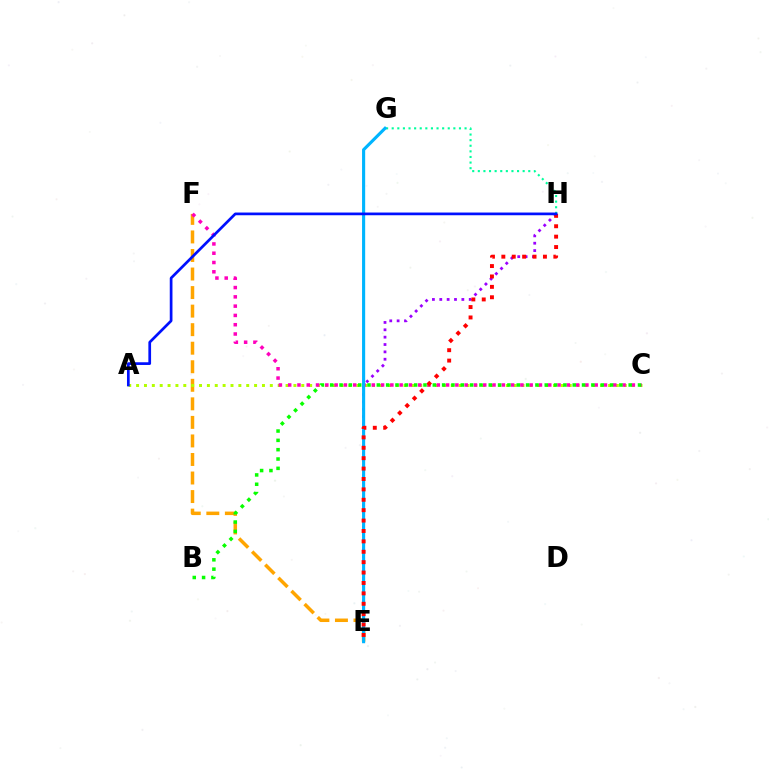{('E', 'F'): [{'color': '#ffa500', 'line_style': 'dashed', 'thickness': 2.52}], ('A', 'C'): [{'color': '#b3ff00', 'line_style': 'dotted', 'thickness': 2.14}], ('C', 'F'): [{'color': '#ff00bd', 'line_style': 'dotted', 'thickness': 2.52}], ('E', 'H'): [{'color': '#9b00ff', 'line_style': 'dotted', 'thickness': 2.0}, {'color': '#ff0000', 'line_style': 'dotted', 'thickness': 2.83}], ('G', 'H'): [{'color': '#00ff9d', 'line_style': 'dotted', 'thickness': 1.52}], ('E', 'G'): [{'color': '#00b5ff', 'line_style': 'solid', 'thickness': 2.25}], ('B', 'C'): [{'color': '#08ff00', 'line_style': 'dotted', 'thickness': 2.53}], ('A', 'H'): [{'color': '#0010ff', 'line_style': 'solid', 'thickness': 1.95}]}